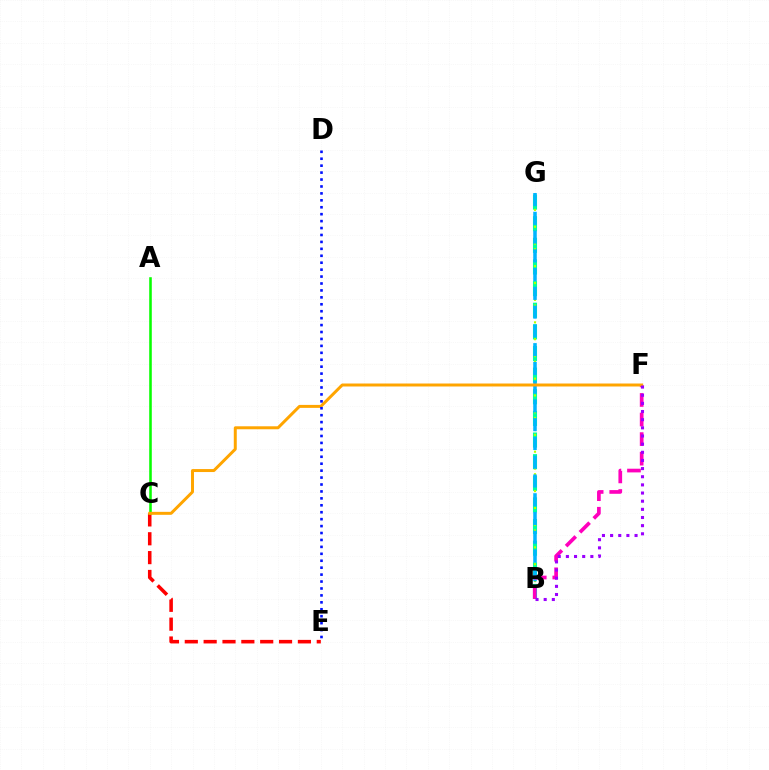{('B', 'G'): [{'color': '#00ff9d', 'line_style': 'dashed', 'thickness': 2.94}, {'color': '#b3ff00', 'line_style': 'dotted', 'thickness': 1.53}, {'color': '#00b5ff', 'line_style': 'dashed', 'thickness': 2.55}], ('C', 'E'): [{'color': '#ff0000', 'line_style': 'dashed', 'thickness': 2.56}], ('B', 'F'): [{'color': '#ff00bd', 'line_style': 'dashed', 'thickness': 2.66}, {'color': '#9b00ff', 'line_style': 'dotted', 'thickness': 2.21}], ('A', 'C'): [{'color': '#08ff00', 'line_style': 'solid', 'thickness': 1.85}], ('C', 'F'): [{'color': '#ffa500', 'line_style': 'solid', 'thickness': 2.14}], ('D', 'E'): [{'color': '#0010ff', 'line_style': 'dotted', 'thickness': 1.88}]}